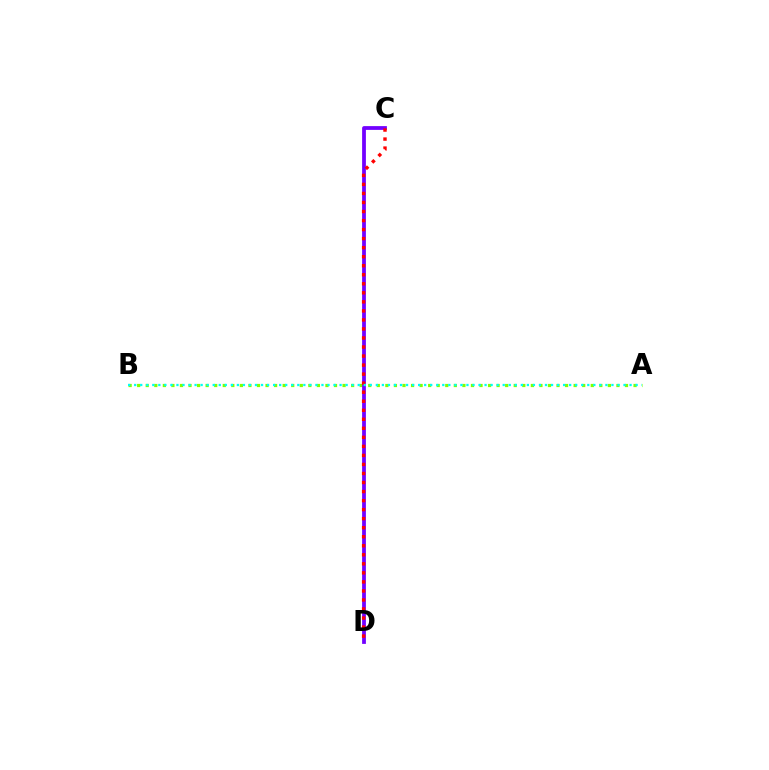{('A', 'B'): [{'color': '#84ff00', 'line_style': 'dotted', 'thickness': 2.33}, {'color': '#00fff6', 'line_style': 'dotted', 'thickness': 1.64}], ('C', 'D'): [{'color': '#7200ff', 'line_style': 'solid', 'thickness': 2.72}, {'color': '#ff0000', 'line_style': 'dotted', 'thickness': 2.45}]}